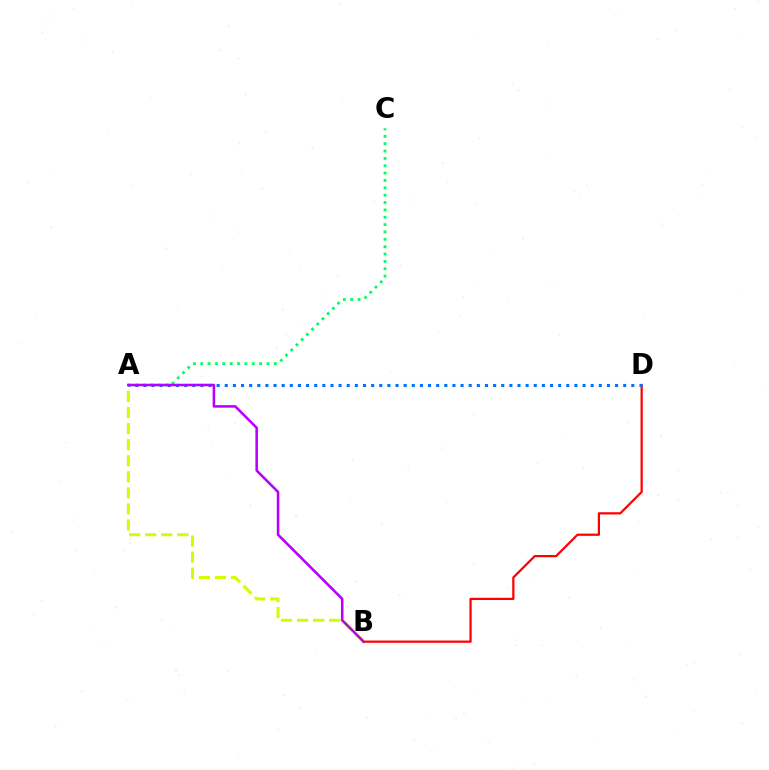{('A', 'C'): [{'color': '#00ff5c', 'line_style': 'dotted', 'thickness': 2.0}], ('B', 'D'): [{'color': '#ff0000', 'line_style': 'solid', 'thickness': 1.6}], ('A', 'B'): [{'color': '#d1ff00', 'line_style': 'dashed', 'thickness': 2.18}, {'color': '#b900ff', 'line_style': 'solid', 'thickness': 1.85}], ('A', 'D'): [{'color': '#0074ff', 'line_style': 'dotted', 'thickness': 2.21}]}